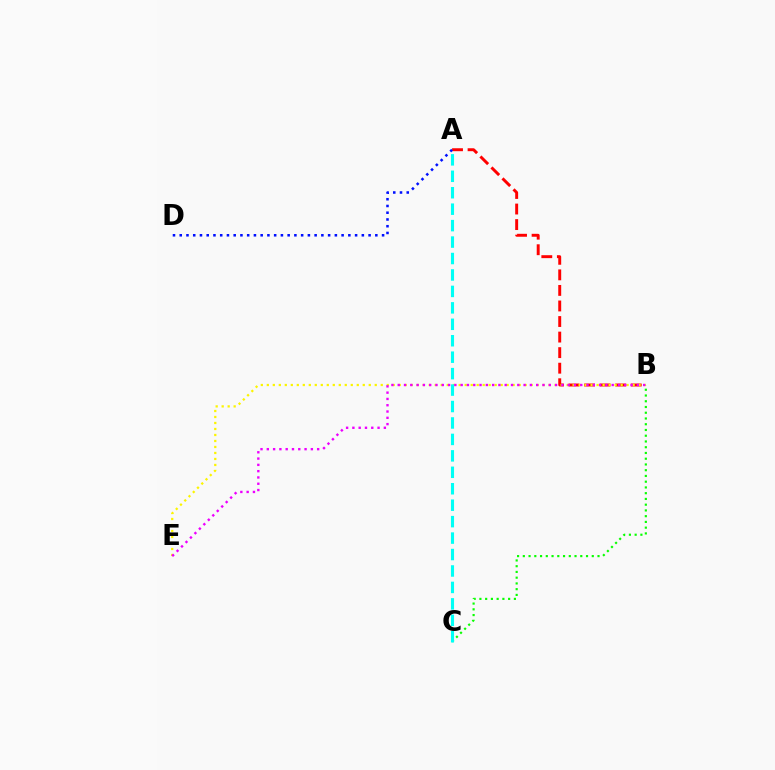{('A', 'B'): [{'color': '#ff0000', 'line_style': 'dashed', 'thickness': 2.11}], ('B', 'E'): [{'color': '#fcf500', 'line_style': 'dotted', 'thickness': 1.63}, {'color': '#ee00ff', 'line_style': 'dotted', 'thickness': 1.71}], ('A', 'D'): [{'color': '#0010ff', 'line_style': 'dotted', 'thickness': 1.83}], ('B', 'C'): [{'color': '#08ff00', 'line_style': 'dotted', 'thickness': 1.56}], ('A', 'C'): [{'color': '#00fff6', 'line_style': 'dashed', 'thickness': 2.23}]}